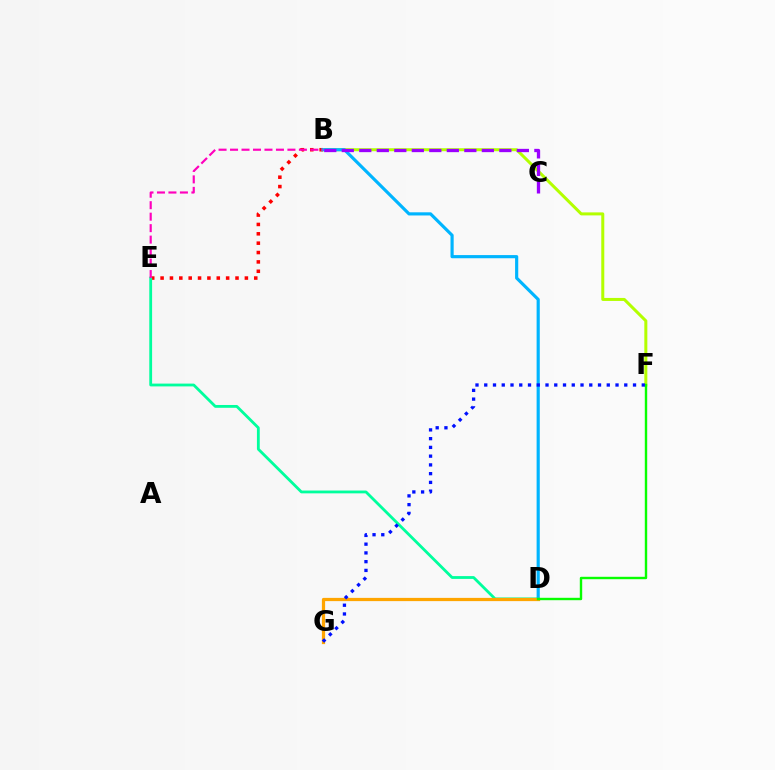{('B', 'F'): [{'color': '#b3ff00', 'line_style': 'solid', 'thickness': 2.17}], ('B', 'E'): [{'color': '#ff0000', 'line_style': 'dotted', 'thickness': 2.54}, {'color': '#ff00bd', 'line_style': 'dashed', 'thickness': 1.56}], ('D', 'E'): [{'color': '#00ff9d', 'line_style': 'solid', 'thickness': 2.02}], ('B', 'D'): [{'color': '#00b5ff', 'line_style': 'solid', 'thickness': 2.28}], ('D', 'G'): [{'color': '#ffa500', 'line_style': 'solid', 'thickness': 2.33}], ('B', 'C'): [{'color': '#9b00ff', 'line_style': 'dashed', 'thickness': 2.38}], ('D', 'F'): [{'color': '#08ff00', 'line_style': 'solid', 'thickness': 1.73}], ('F', 'G'): [{'color': '#0010ff', 'line_style': 'dotted', 'thickness': 2.38}]}